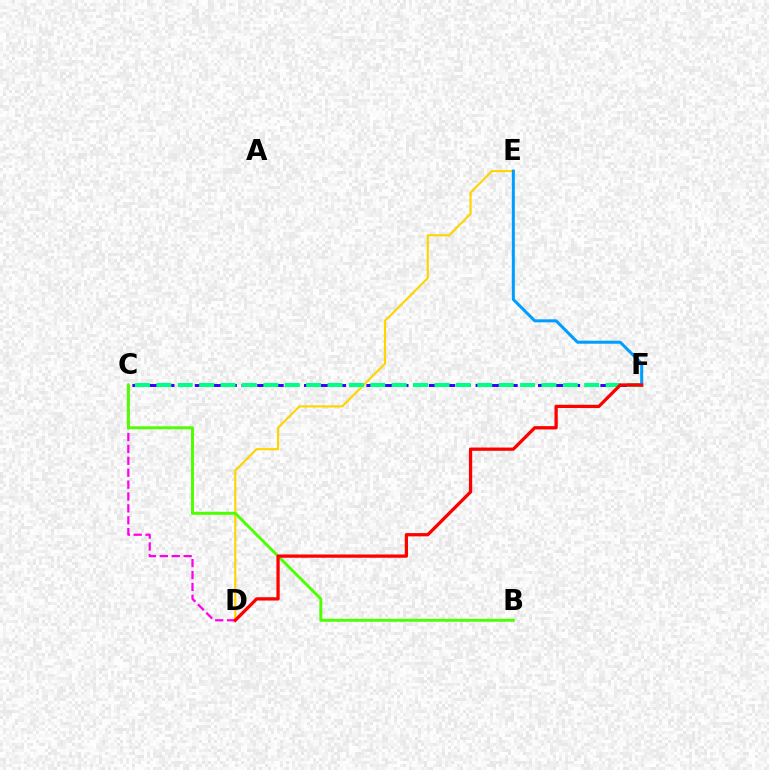{('D', 'E'): [{'color': '#ffd500', 'line_style': 'solid', 'thickness': 1.54}], ('C', 'F'): [{'color': '#3700ff', 'line_style': 'dashed', 'thickness': 2.12}, {'color': '#00ff86', 'line_style': 'dashed', 'thickness': 2.91}], ('E', 'F'): [{'color': '#009eff', 'line_style': 'solid', 'thickness': 2.17}], ('C', 'D'): [{'color': '#ff00ed', 'line_style': 'dashed', 'thickness': 1.62}], ('B', 'C'): [{'color': '#4fff00', 'line_style': 'solid', 'thickness': 2.13}], ('D', 'F'): [{'color': '#ff0000', 'line_style': 'solid', 'thickness': 2.35}]}